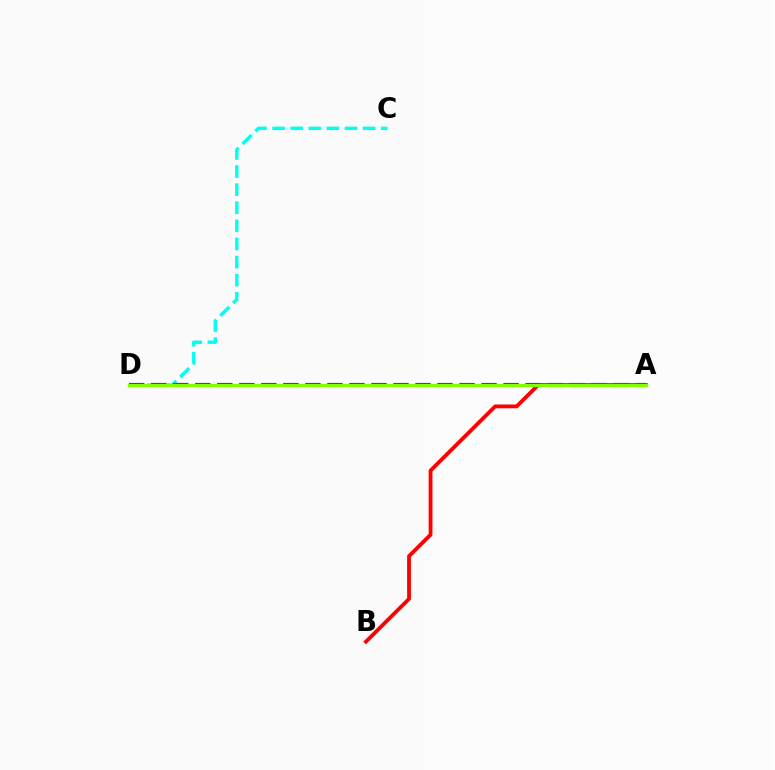{('C', 'D'): [{'color': '#00fff6', 'line_style': 'dashed', 'thickness': 2.46}], ('A', 'D'): [{'color': '#7200ff', 'line_style': 'dashed', 'thickness': 2.99}, {'color': '#84ff00', 'line_style': 'solid', 'thickness': 2.34}], ('A', 'B'): [{'color': '#ff0000', 'line_style': 'solid', 'thickness': 2.75}]}